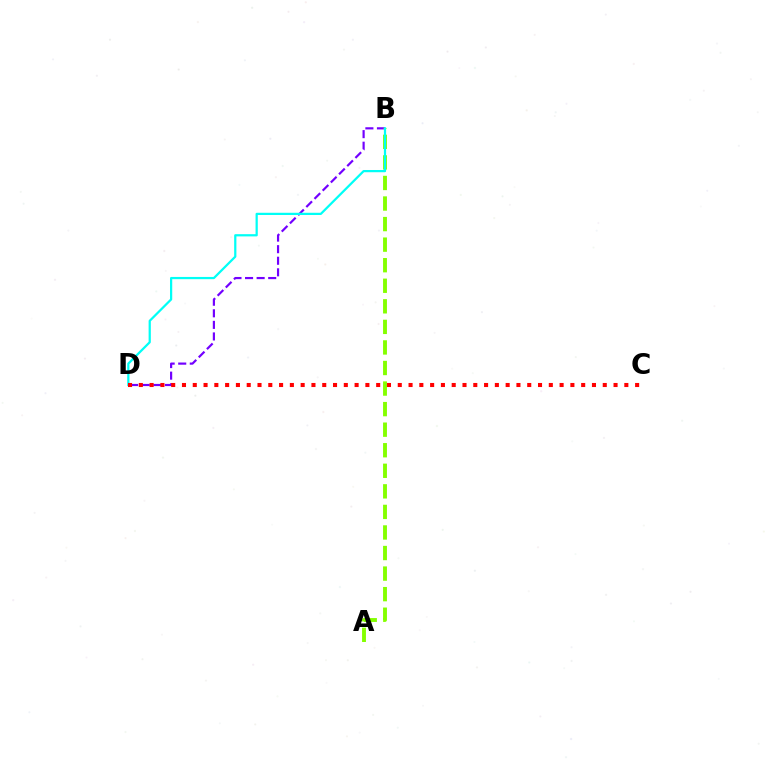{('B', 'D'): [{'color': '#7200ff', 'line_style': 'dashed', 'thickness': 1.57}, {'color': '#00fff6', 'line_style': 'solid', 'thickness': 1.61}], ('A', 'B'): [{'color': '#84ff00', 'line_style': 'dashed', 'thickness': 2.79}], ('C', 'D'): [{'color': '#ff0000', 'line_style': 'dotted', 'thickness': 2.93}]}